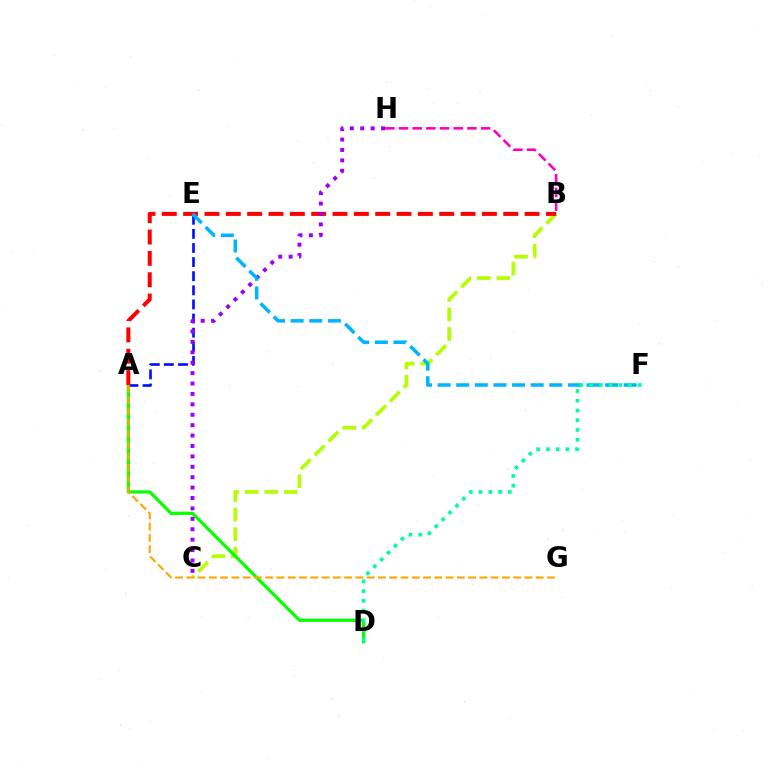{('B', 'C'): [{'color': '#b3ff00', 'line_style': 'dashed', 'thickness': 2.65}], ('A', 'E'): [{'color': '#0010ff', 'line_style': 'dashed', 'thickness': 1.92}], ('A', 'D'): [{'color': '#08ff00', 'line_style': 'solid', 'thickness': 2.32}], ('A', 'B'): [{'color': '#ff0000', 'line_style': 'dashed', 'thickness': 2.9}], ('C', 'H'): [{'color': '#9b00ff', 'line_style': 'dotted', 'thickness': 2.83}], ('E', 'F'): [{'color': '#00b5ff', 'line_style': 'dashed', 'thickness': 2.53}], ('D', 'F'): [{'color': '#00ff9d', 'line_style': 'dotted', 'thickness': 2.65}], ('A', 'G'): [{'color': '#ffa500', 'line_style': 'dashed', 'thickness': 1.53}], ('B', 'H'): [{'color': '#ff00bd', 'line_style': 'dashed', 'thickness': 1.86}]}